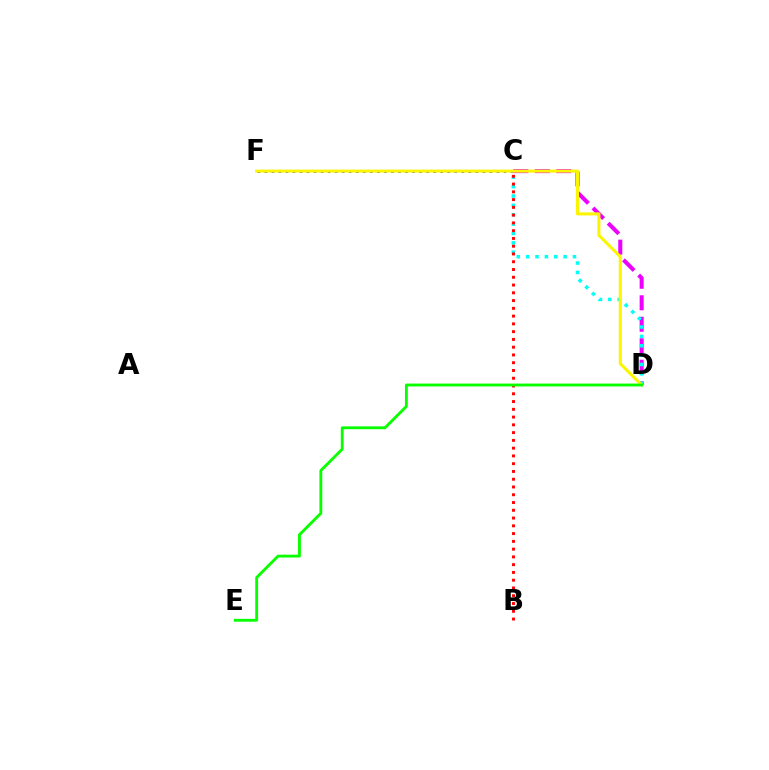{('C', 'F'): [{'color': '#0010ff', 'line_style': 'dotted', 'thickness': 1.91}], ('C', 'D'): [{'color': '#ee00ff', 'line_style': 'dashed', 'thickness': 2.92}, {'color': '#00fff6', 'line_style': 'dotted', 'thickness': 2.55}], ('B', 'C'): [{'color': '#ff0000', 'line_style': 'dotted', 'thickness': 2.11}], ('D', 'F'): [{'color': '#fcf500', 'line_style': 'solid', 'thickness': 2.21}], ('D', 'E'): [{'color': '#08ff00', 'line_style': 'solid', 'thickness': 2.05}]}